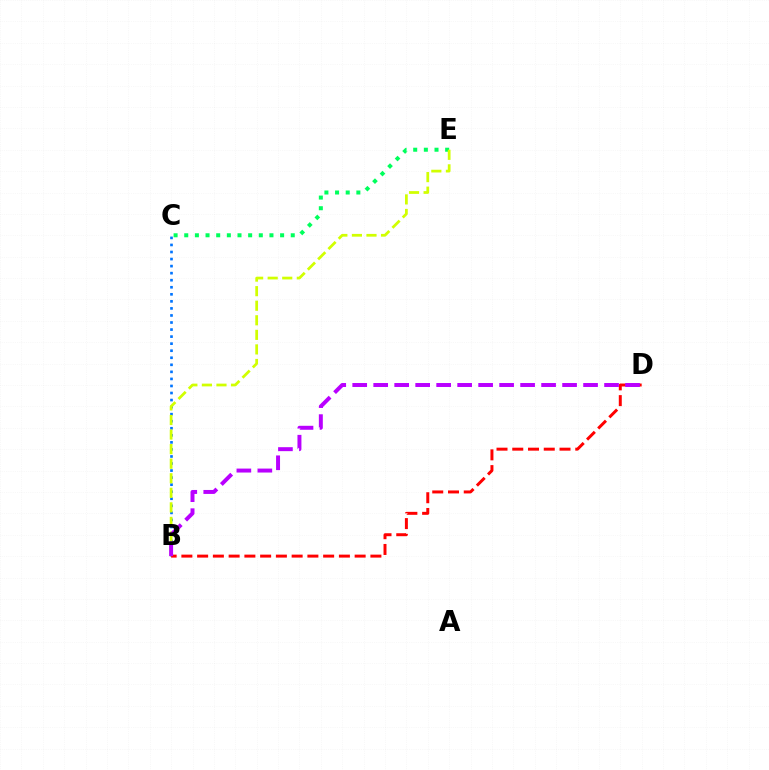{('B', 'C'): [{'color': '#0074ff', 'line_style': 'dotted', 'thickness': 1.92}], ('C', 'E'): [{'color': '#00ff5c', 'line_style': 'dotted', 'thickness': 2.89}], ('B', 'E'): [{'color': '#d1ff00', 'line_style': 'dashed', 'thickness': 1.98}], ('B', 'D'): [{'color': '#ff0000', 'line_style': 'dashed', 'thickness': 2.14}, {'color': '#b900ff', 'line_style': 'dashed', 'thickness': 2.85}]}